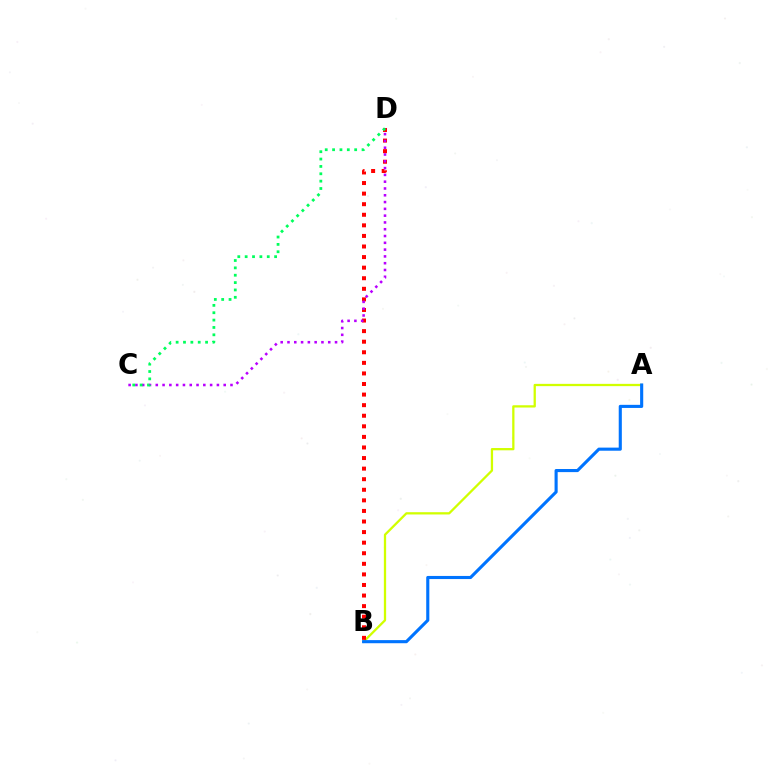{('A', 'B'): [{'color': '#d1ff00', 'line_style': 'solid', 'thickness': 1.64}, {'color': '#0074ff', 'line_style': 'solid', 'thickness': 2.24}], ('B', 'D'): [{'color': '#ff0000', 'line_style': 'dotted', 'thickness': 2.87}], ('C', 'D'): [{'color': '#b900ff', 'line_style': 'dotted', 'thickness': 1.85}, {'color': '#00ff5c', 'line_style': 'dotted', 'thickness': 2.0}]}